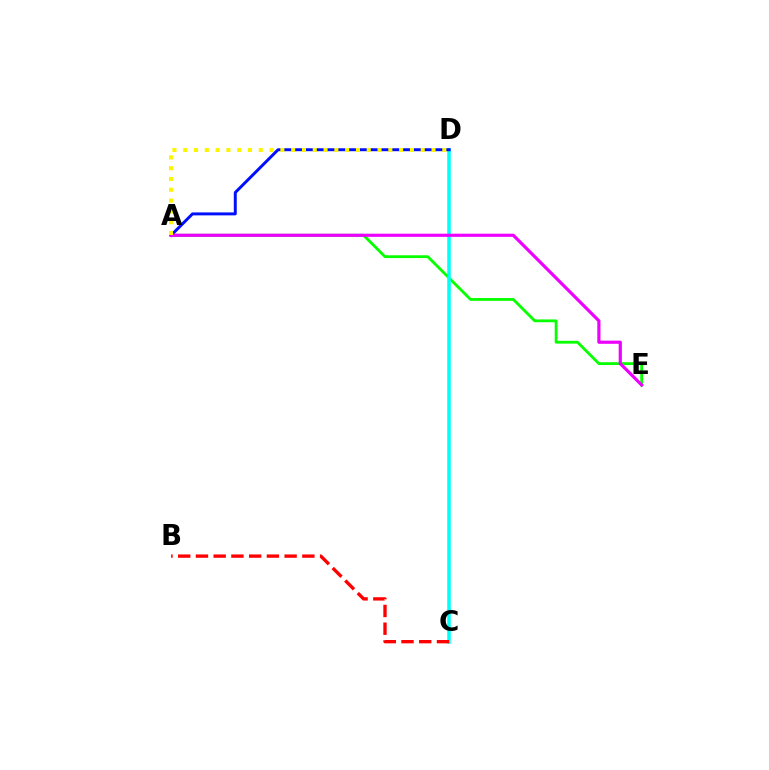{('A', 'E'): [{'color': '#08ff00', 'line_style': 'solid', 'thickness': 2.02}, {'color': '#ee00ff', 'line_style': 'solid', 'thickness': 2.28}], ('C', 'D'): [{'color': '#00fff6', 'line_style': 'solid', 'thickness': 2.54}], ('A', 'D'): [{'color': '#0010ff', 'line_style': 'solid', 'thickness': 2.13}, {'color': '#fcf500', 'line_style': 'dotted', 'thickness': 2.93}], ('B', 'C'): [{'color': '#ff0000', 'line_style': 'dashed', 'thickness': 2.41}]}